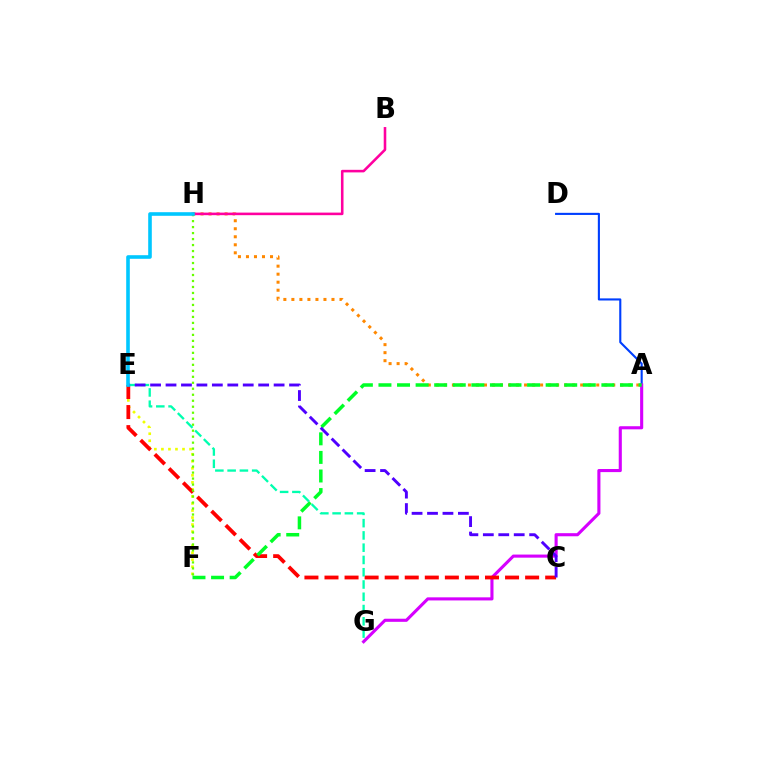{('E', 'F'): [{'color': '#eeff00', 'line_style': 'dotted', 'thickness': 1.91}], ('A', 'D'): [{'color': '#003fff', 'line_style': 'solid', 'thickness': 1.52}], ('A', 'G'): [{'color': '#d600ff', 'line_style': 'solid', 'thickness': 2.23}], ('C', 'E'): [{'color': '#ff0000', 'line_style': 'dashed', 'thickness': 2.73}, {'color': '#4f00ff', 'line_style': 'dashed', 'thickness': 2.1}], ('A', 'H'): [{'color': '#ff8800', 'line_style': 'dotted', 'thickness': 2.18}], ('B', 'H'): [{'color': '#ff00a0', 'line_style': 'solid', 'thickness': 1.85}], ('F', 'H'): [{'color': '#66ff00', 'line_style': 'dotted', 'thickness': 1.63}], ('A', 'F'): [{'color': '#00ff27', 'line_style': 'dashed', 'thickness': 2.52}], ('E', 'G'): [{'color': '#00ffaf', 'line_style': 'dashed', 'thickness': 1.67}], ('E', 'H'): [{'color': '#00c7ff', 'line_style': 'solid', 'thickness': 2.59}]}